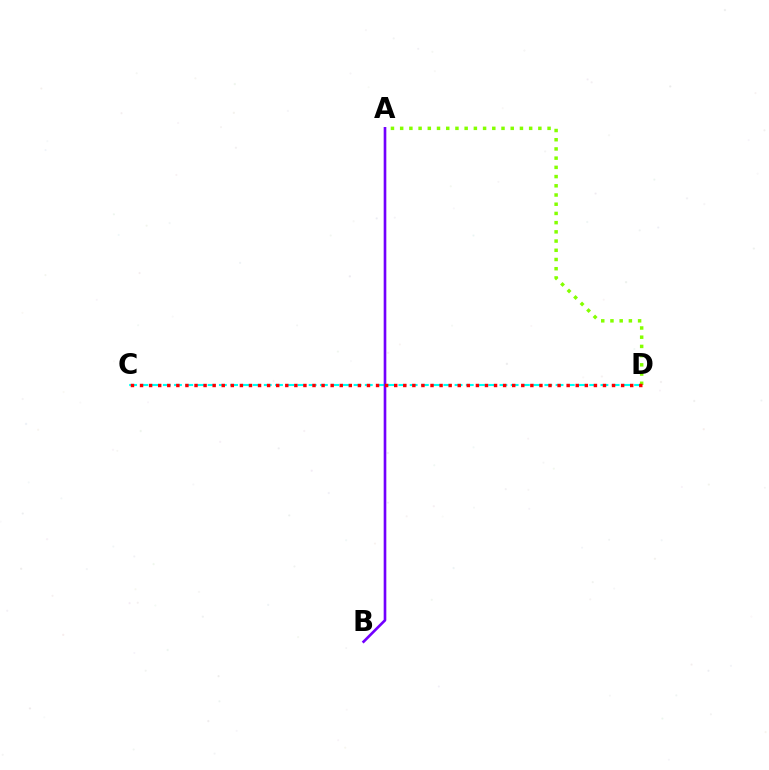{('C', 'D'): [{'color': '#00fff6', 'line_style': 'dashed', 'thickness': 1.52}, {'color': '#ff0000', 'line_style': 'dotted', 'thickness': 2.47}], ('A', 'B'): [{'color': '#7200ff', 'line_style': 'solid', 'thickness': 1.91}], ('A', 'D'): [{'color': '#84ff00', 'line_style': 'dotted', 'thickness': 2.5}]}